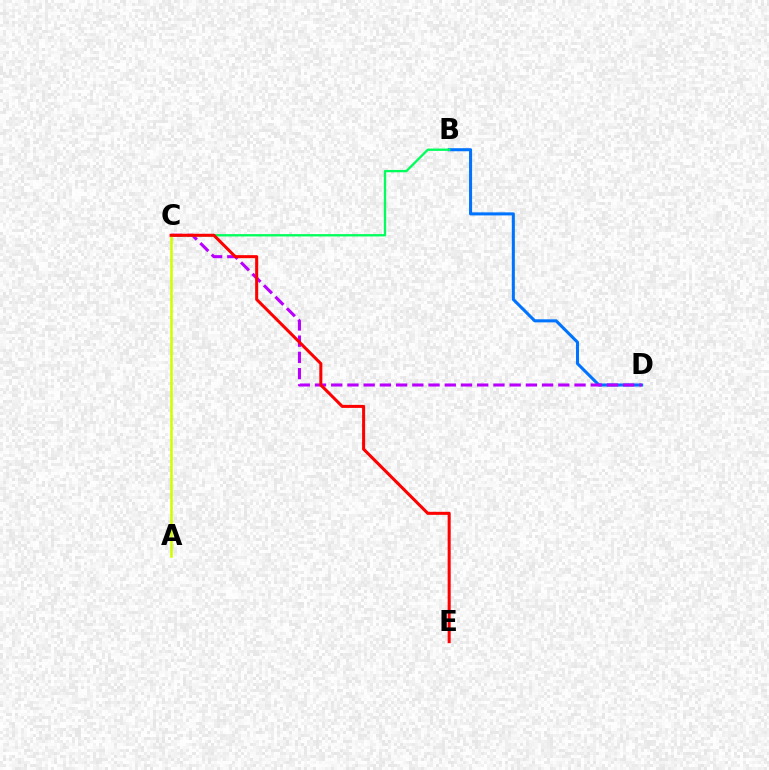{('B', 'D'): [{'color': '#0074ff', 'line_style': 'solid', 'thickness': 2.2}], ('C', 'D'): [{'color': '#b900ff', 'line_style': 'dashed', 'thickness': 2.2}], ('B', 'C'): [{'color': '#00ff5c', 'line_style': 'solid', 'thickness': 1.68}], ('A', 'C'): [{'color': '#d1ff00', 'line_style': 'solid', 'thickness': 1.85}], ('C', 'E'): [{'color': '#ff0000', 'line_style': 'solid', 'thickness': 2.19}]}